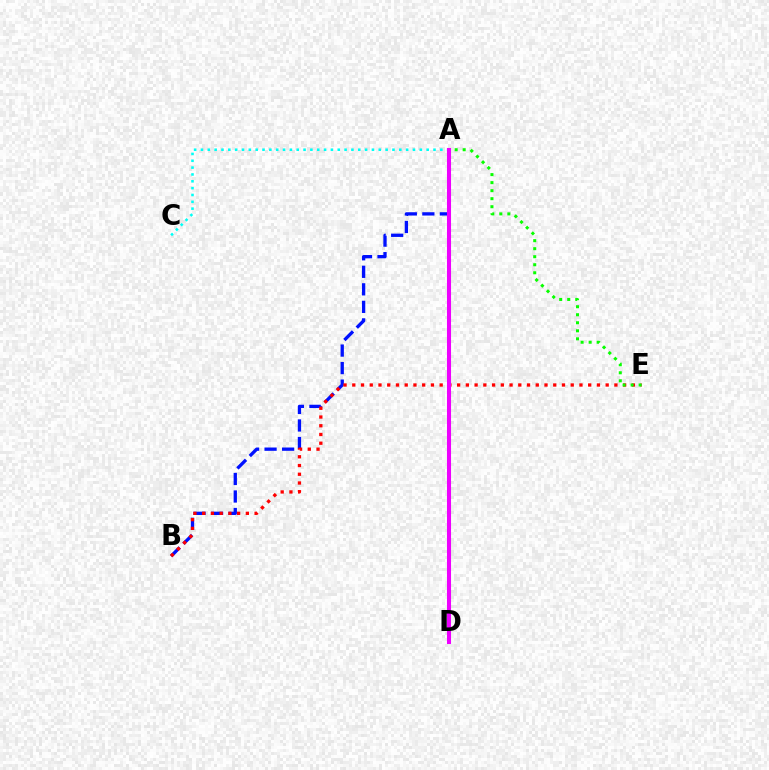{('A', 'B'): [{'color': '#0010ff', 'line_style': 'dashed', 'thickness': 2.38}], ('B', 'E'): [{'color': '#ff0000', 'line_style': 'dotted', 'thickness': 2.37}], ('A', 'C'): [{'color': '#00fff6', 'line_style': 'dotted', 'thickness': 1.86}], ('A', 'E'): [{'color': '#08ff00', 'line_style': 'dotted', 'thickness': 2.18}], ('A', 'D'): [{'color': '#fcf500', 'line_style': 'solid', 'thickness': 2.07}, {'color': '#ee00ff', 'line_style': 'solid', 'thickness': 2.92}]}